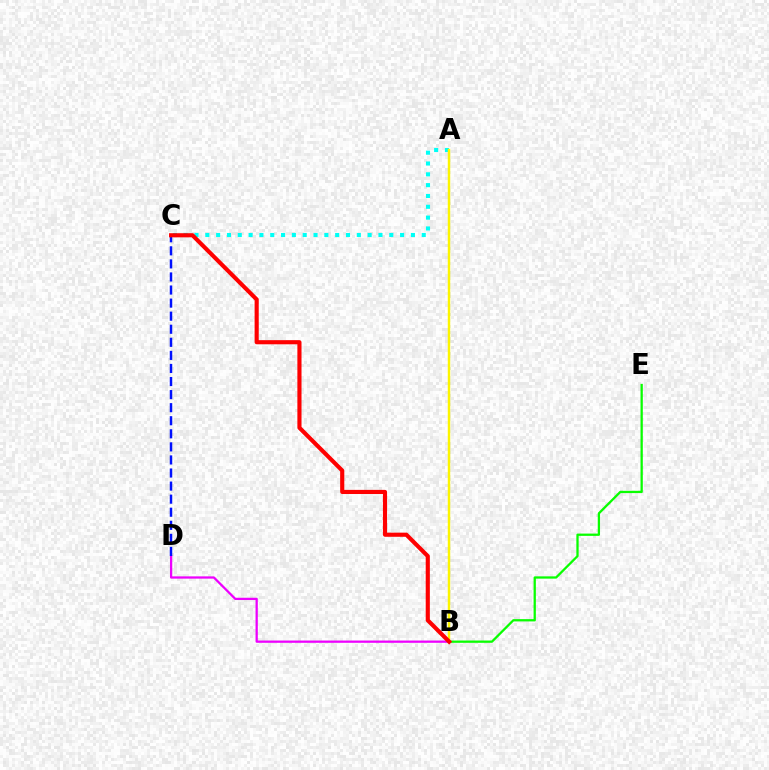{('A', 'C'): [{'color': '#00fff6', 'line_style': 'dotted', 'thickness': 2.94}], ('B', 'D'): [{'color': '#ee00ff', 'line_style': 'solid', 'thickness': 1.63}], ('C', 'D'): [{'color': '#0010ff', 'line_style': 'dashed', 'thickness': 1.78}], ('B', 'E'): [{'color': '#08ff00', 'line_style': 'solid', 'thickness': 1.64}], ('A', 'B'): [{'color': '#fcf500', 'line_style': 'solid', 'thickness': 1.77}], ('B', 'C'): [{'color': '#ff0000', 'line_style': 'solid', 'thickness': 2.98}]}